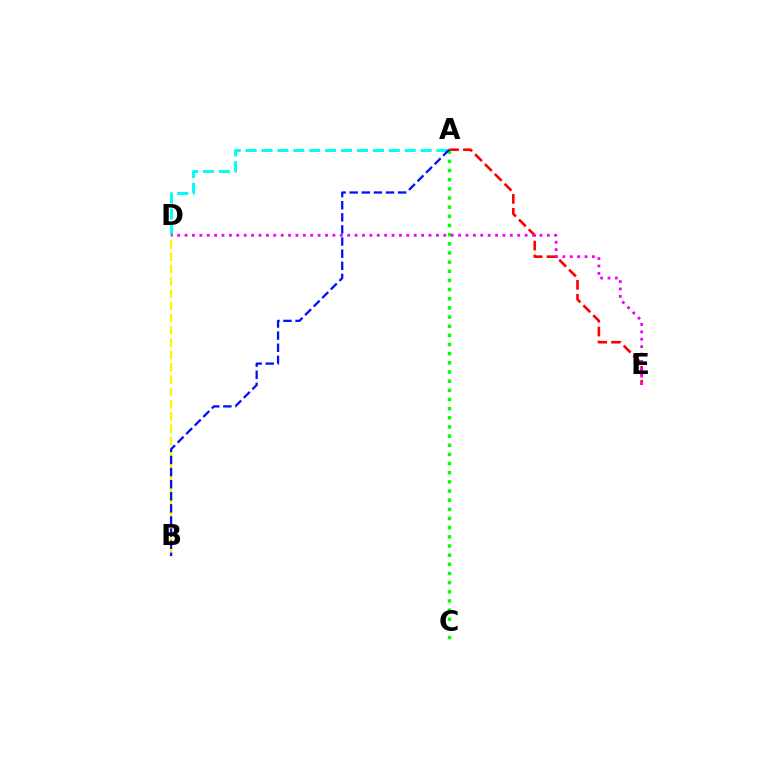{('A', 'D'): [{'color': '#00fff6', 'line_style': 'dashed', 'thickness': 2.16}], ('A', 'E'): [{'color': '#ff0000', 'line_style': 'dashed', 'thickness': 1.89}], ('A', 'C'): [{'color': '#08ff00', 'line_style': 'dotted', 'thickness': 2.49}], ('B', 'D'): [{'color': '#fcf500', 'line_style': 'dashed', 'thickness': 1.67}], ('D', 'E'): [{'color': '#ee00ff', 'line_style': 'dotted', 'thickness': 2.01}], ('A', 'B'): [{'color': '#0010ff', 'line_style': 'dashed', 'thickness': 1.64}]}